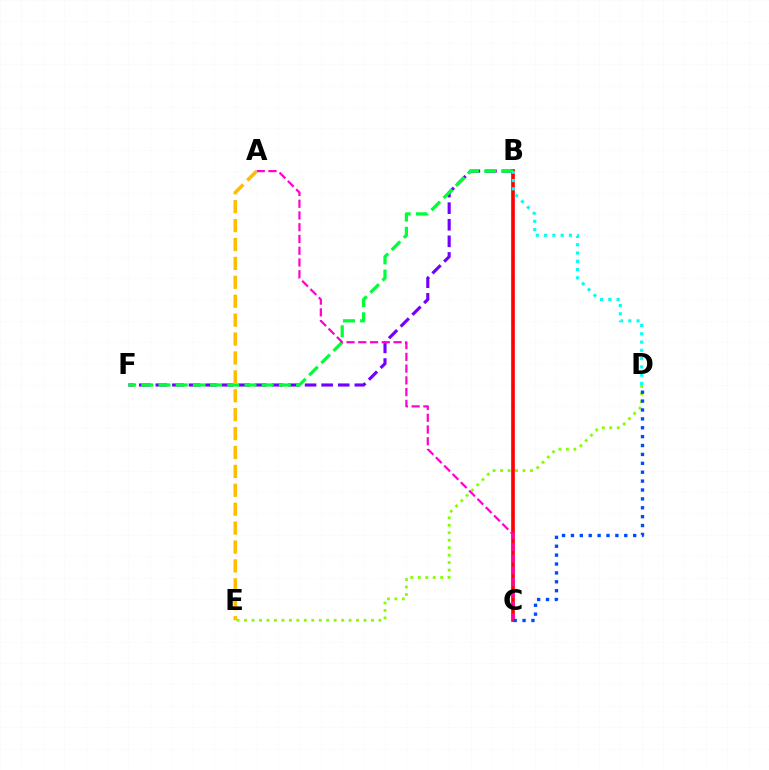{('D', 'E'): [{'color': '#84ff00', 'line_style': 'dotted', 'thickness': 2.03}], ('B', 'F'): [{'color': '#7200ff', 'line_style': 'dashed', 'thickness': 2.25}, {'color': '#00ff39', 'line_style': 'dashed', 'thickness': 2.34}], ('B', 'C'): [{'color': '#ff0000', 'line_style': 'solid', 'thickness': 2.64}], ('A', 'C'): [{'color': '#ff00cf', 'line_style': 'dashed', 'thickness': 1.6}], ('A', 'E'): [{'color': '#ffbd00', 'line_style': 'dashed', 'thickness': 2.57}], ('B', 'D'): [{'color': '#00fff6', 'line_style': 'dotted', 'thickness': 2.25}], ('C', 'D'): [{'color': '#004bff', 'line_style': 'dotted', 'thickness': 2.42}]}